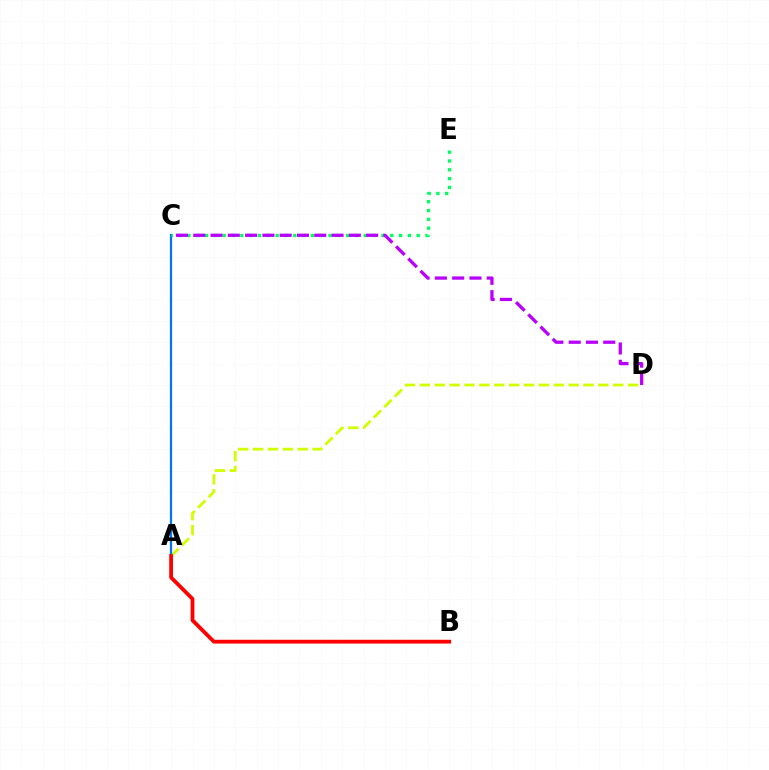{('A', 'D'): [{'color': '#d1ff00', 'line_style': 'dashed', 'thickness': 2.02}], ('A', 'C'): [{'color': '#0074ff', 'line_style': 'solid', 'thickness': 1.62}], ('C', 'E'): [{'color': '#00ff5c', 'line_style': 'dotted', 'thickness': 2.4}], ('C', 'D'): [{'color': '#b900ff', 'line_style': 'dashed', 'thickness': 2.35}], ('A', 'B'): [{'color': '#ff0000', 'line_style': 'solid', 'thickness': 2.73}]}